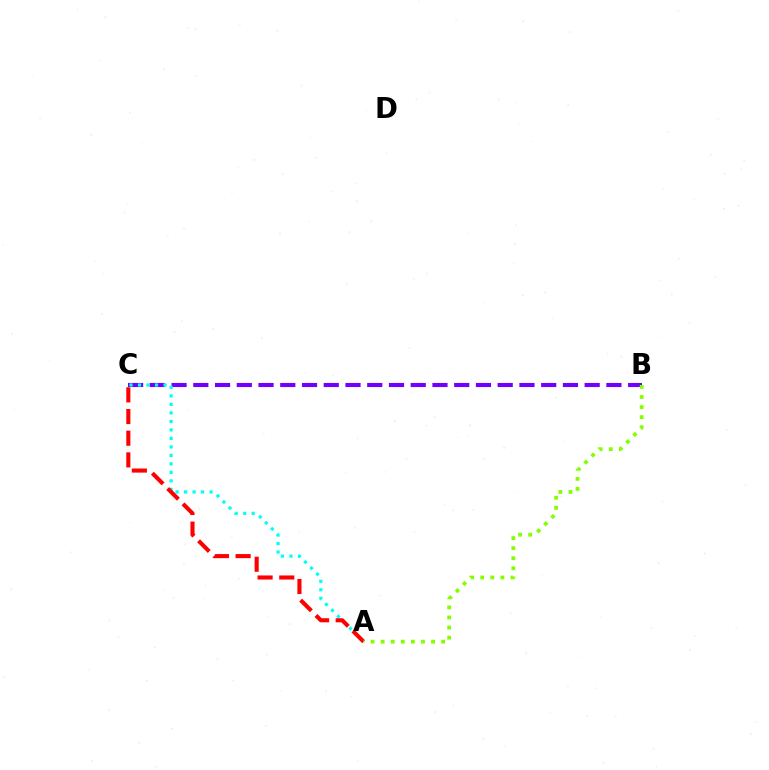{('B', 'C'): [{'color': '#7200ff', 'line_style': 'dashed', 'thickness': 2.95}], ('A', 'C'): [{'color': '#00fff6', 'line_style': 'dotted', 'thickness': 2.31}, {'color': '#ff0000', 'line_style': 'dashed', 'thickness': 2.94}], ('A', 'B'): [{'color': '#84ff00', 'line_style': 'dotted', 'thickness': 2.74}]}